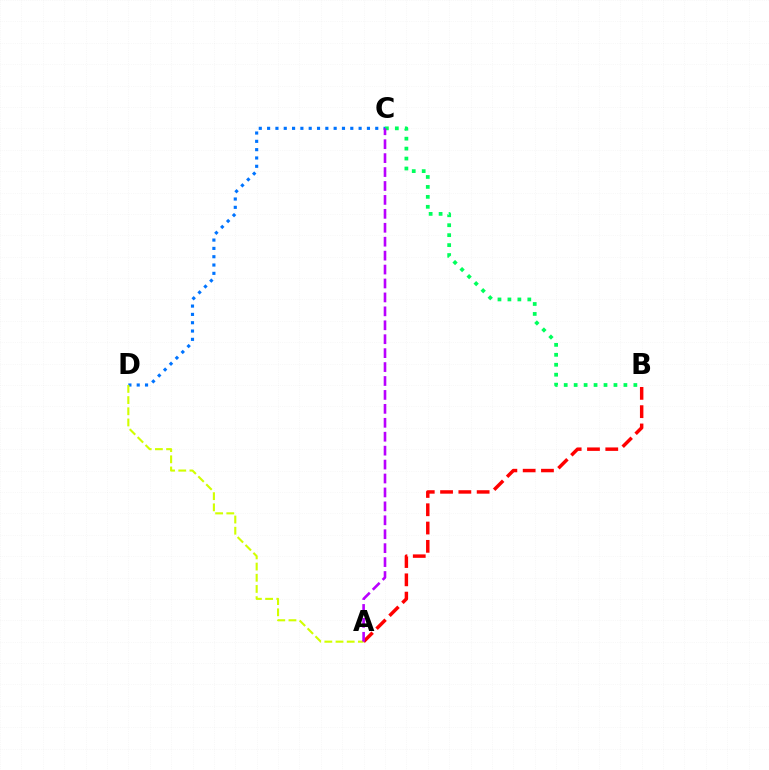{('B', 'C'): [{'color': '#00ff5c', 'line_style': 'dotted', 'thickness': 2.7}], ('C', 'D'): [{'color': '#0074ff', 'line_style': 'dotted', 'thickness': 2.26}], ('A', 'B'): [{'color': '#ff0000', 'line_style': 'dashed', 'thickness': 2.49}], ('A', 'D'): [{'color': '#d1ff00', 'line_style': 'dashed', 'thickness': 1.52}], ('A', 'C'): [{'color': '#b900ff', 'line_style': 'dashed', 'thickness': 1.89}]}